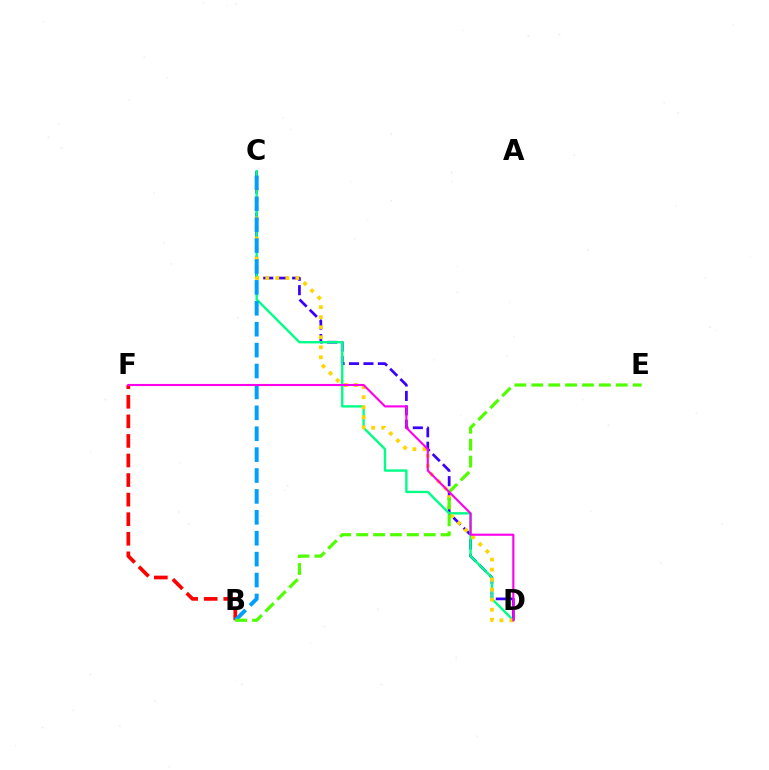{('C', 'D'): [{'color': '#3700ff', 'line_style': 'dashed', 'thickness': 1.96}, {'color': '#00ff86', 'line_style': 'solid', 'thickness': 1.71}, {'color': '#ffd500', 'line_style': 'dotted', 'thickness': 2.72}], ('B', 'F'): [{'color': '#ff0000', 'line_style': 'dashed', 'thickness': 2.66}], ('B', 'C'): [{'color': '#009eff', 'line_style': 'dashed', 'thickness': 2.84}], ('B', 'E'): [{'color': '#4fff00', 'line_style': 'dashed', 'thickness': 2.3}], ('D', 'F'): [{'color': '#ff00ed', 'line_style': 'solid', 'thickness': 1.53}]}